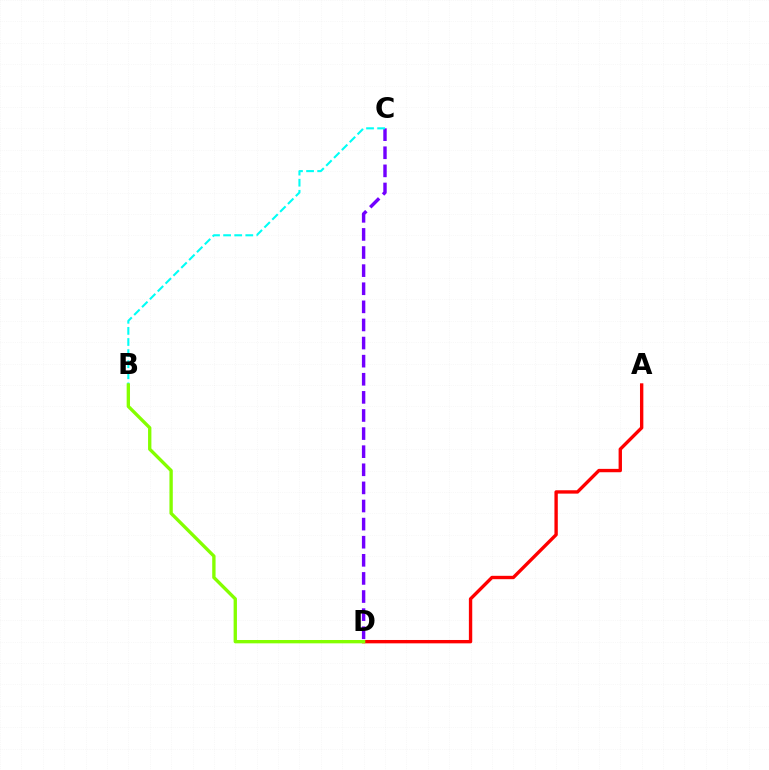{('C', 'D'): [{'color': '#7200ff', 'line_style': 'dashed', 'thickness': 2.46}], ('A', 'D'): [{'color': '#ff0000', 'line_style': 'solid', 'thickness': 2.42}], ('B', 'C'): [{'color': '#00fff6', 'line_style': 'dashed', 'thickness': 1.51}], ('B', 'D'): [{'color': '#84ff00', 'line_style': 'solid', 'thickness': 2.41}]}